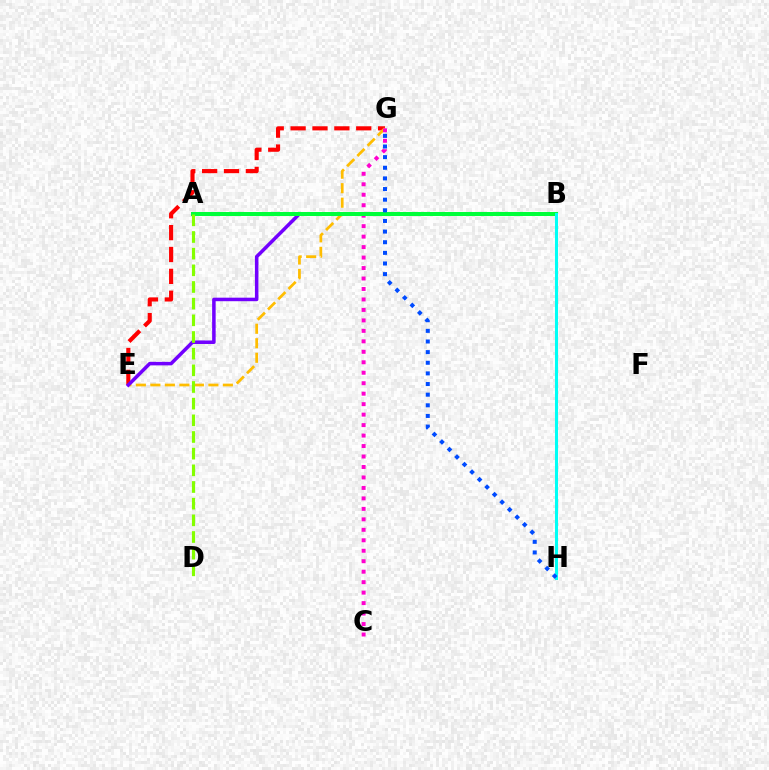{('E', 'G'): [{'color': '#ff0000', 'line_style': 'dashed', 'thickness': 2.97}, {'color': '#ffbd00', 'line_style': 'dashed', 'thickness': 1.97}], ('B', 'E'): [{'color': '#7200ff', 'line_style': 'solid', 'thickness': 2.53}], ('C', 'G'): [{'color': '#ff00cf', 'line_style': 'dotted', 'thickness': 2.84}], ('A', 'B'): [{'color': '#00ff39', 'line_style': 'solid', 'thickness': 2.87}], ('A', 'D'): [{'color': '#84ff00', 'line_style': 'dashed', 'thickness': 2.26}], ('B', 'H'): [{'color': '#00fff6', 'line_style': 'solid', 'thickness': 2.19}], ('G', 'H'): [{'color': '#004bff', 'line_style': 'dotted', 'thickness': 2.89}]}